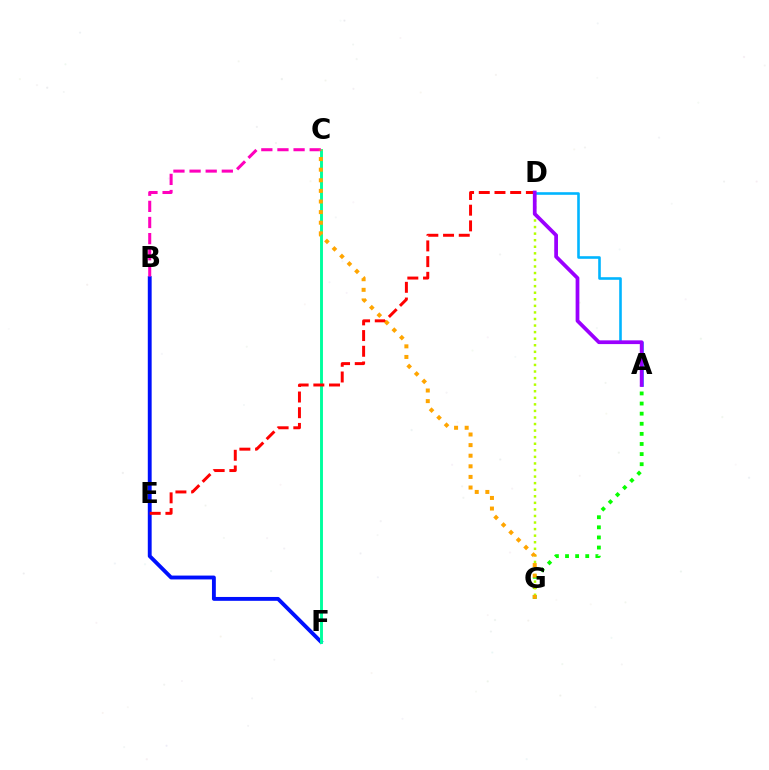{('A', 'G'): [{'color': '#08ff00', 'line_style': 'dotted', 'thickness': 2.75}], ('D', 'G'): [{'color': '#b3ff00', 'line_style': 'dotted', 'thickness': 1.78}], ('B', 'F'): [{'color': '#0010ff', 'line_style': 'solid', 'thickness': 2.78}], ('A', 'D'): [{'color': '#00b5ff', 'line_style': 'solid', 'thickness': 1.87}, {'color': '#9b00ff', 'line_style': 'solid', 'thickness': 2.69}], ('C', 'F'): [{'color': '#00ff9d', 'line_style': 'solid', 'thickness': 2.09}], ('B', 'C'): [{'color': '#ff00bd', 'line_style': 'dashed', 'thickness': 2.19}], ('D', 'E'): [{'color': '#ff0000', 'line_style': 'dashed', 'thickness': 2.13}], ('C', 'G'): [{'color': '#ffa500', 'line_style': 'dotted', 'thickness': 2.88}]}